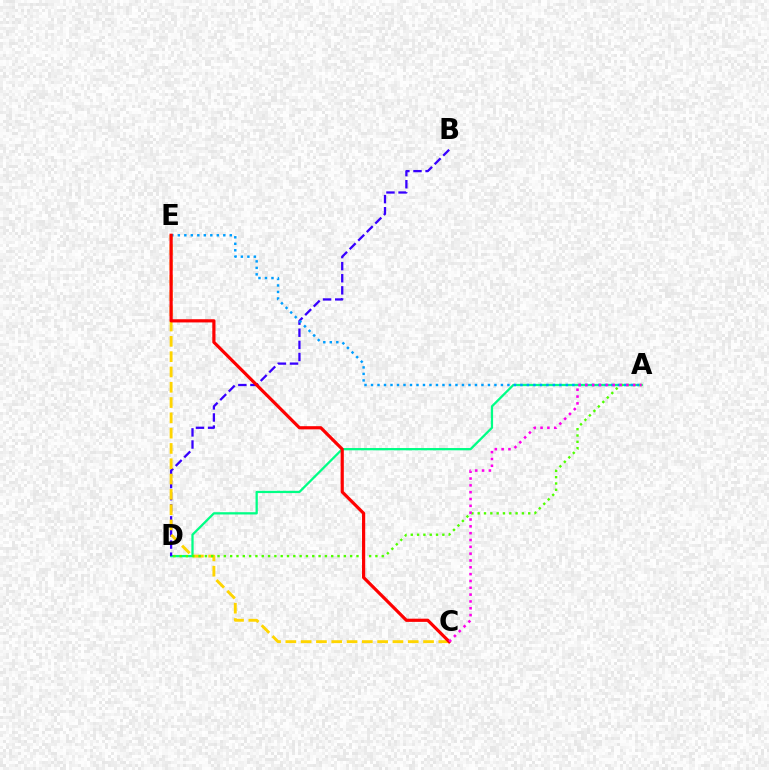{('A', 'D'): [{'color': '#00ff86', 'line_style': 'solid', 'thickness': 1.64}, {'color': '#4fff00', 'line_style': 'dotted', 'thickness': 1.72}], ('B', 'D'): [{'color': '#3700ff', 'line_style': 'dashed', 'thickness': 1.64}], ('C', 'E'): [{'color': '#ffd500', 'line_style': 'dashed', 'thickness': 2.08}, {'color': '#ff0000', 'line_style': 'solid', 'thickness': 2.3}], ('A', 'E'): [{'color': '#009eff', 'line_style': 'dotted', 'thickness': 1.76}], ('A', 'C'): [{'color': '#ff00ed', 'line_style': 'dotted', 'thickness': 1.86}]}